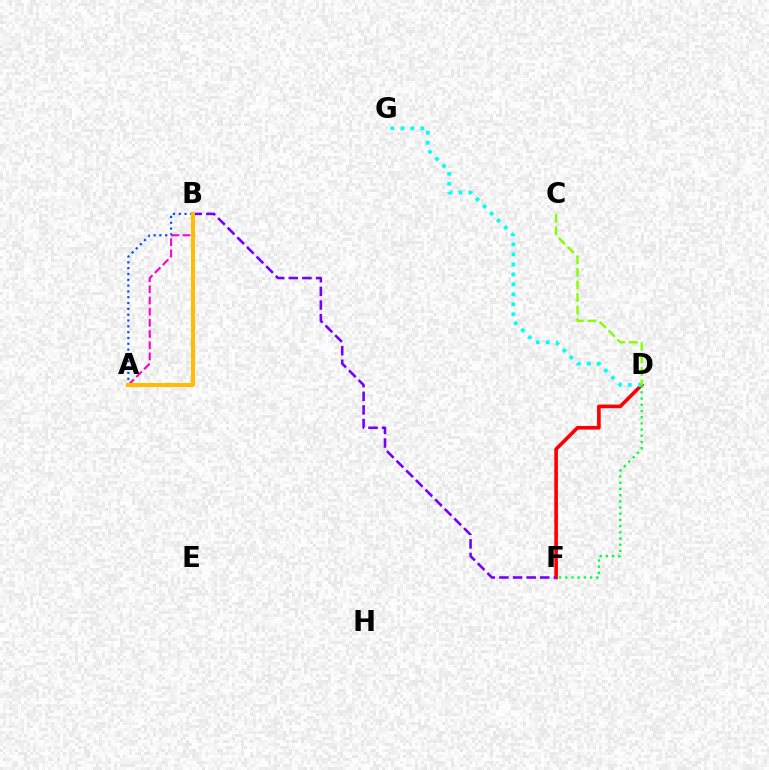{('D', 'F'): [{'color': '#ff0000', 'line_style': 'solid', 'thickness': 2.61}, {'color': '#00ff39', 'line_style': 'dotted', 'thickness': 1.68}], ('B', 'F'): [{'color': '#7200ff', 'line_style': 'dashed', 'thickness': 1.85}], ('D', 'G'): [{'color': '#00fff6', 'line_style': 'dotted', 'thickness': 2.71}], ('A', 'B'): [{'color': '#004bff', 'line_style': 'dotted', 'thickness': 1.58}, {'color': '#ff00cf', 'line_style': 'dashed', 'thickness': 1.52}, {'color': '#ffbd00', 'line_style': 'solid', 'thickness': 2.9}], ('C', 'D'): [{'color': '#84ff00', 'line_style': 'dashed', 'thickness': 1.71}]}